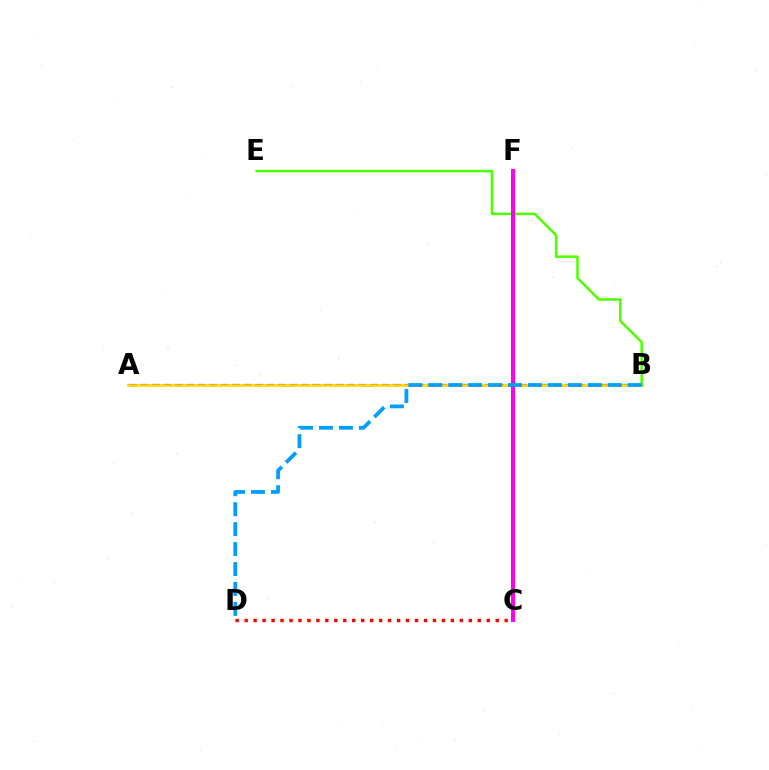{('C', 'F'): [{'color': '#00ff86', 'line_style': 'solid', 'thickness': 1.74}, {'color': '#ff00ed', 'line_style': 'solid', 'thickness': 2.92}], ('A', 'B'): [{'color': '#3700ff', 'line_style': 'dashed', 'thickness': 1.56}, {'color': '#ffd500', 'line_style': 'solid', 'thickness': 1.92}], ('C', 'D'): [{'color': '#ff0000', 'line_style': 'dotted', 'thickness': 2.44}], ('B', 'E'): [{'color': '#4fff00', 'line_style': 'solid', 'thickness': 1.82}], ('B', 'D'): [{'color': '#009eff', 'line_style': 'dashed', 'thickness': 2.71}]}